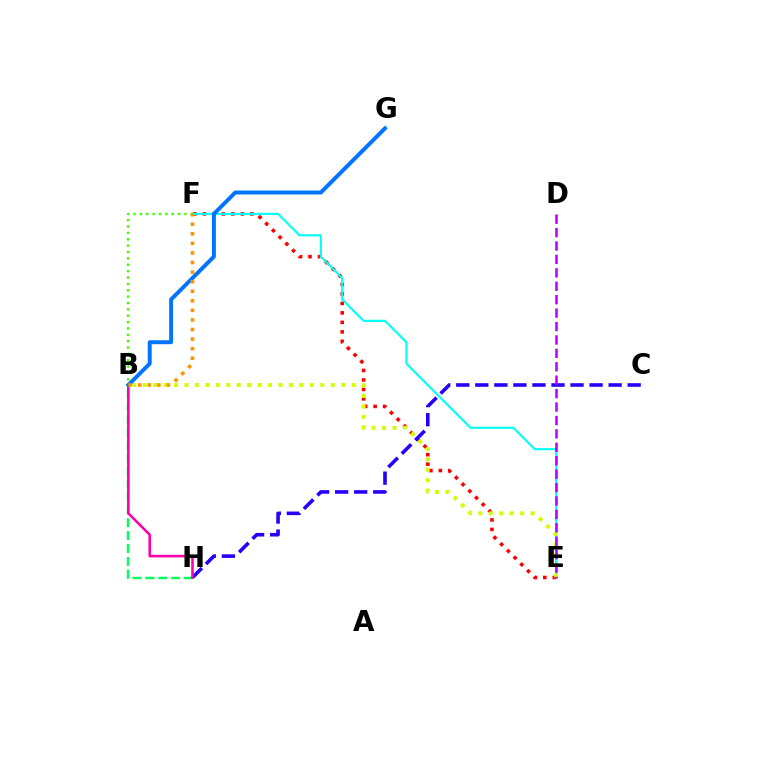{('E', 'F'): [{'color': '#ff0000', 'line_style': 'dotted', 'thickness': 2.58}, {'color': '#00fff6', 'line_style': 'solid', 'thickness': 1.53}], ('B', 'H'): [{'color': '#00ff5c', 'line_style': 'dashed', 'thickness': 1.75}, {'color': '#ff00ac', 'line_style': 'solid', 'thickness': 1.85}], ('C', 'H'): [{'color': '#2500ff', 'line_style': 'dashed', 'thickness': 2.59}], ('B', 'E'): [{'color': '#d1ff00', 'line_style': 'dotted', 'thickness': 2.84}], ('B', 'F'): [{'color': '#3dff00', 'line_style': 'dotted', 'thickness': 1.73}, {'color': '#ff9400', 'line_style': 'dotted', 'thickness': 2.6}], ('B', 'G'): [{'color': '#0074ff', 'line_style': 'solid', 'thickness': 2.84}], ('D', 'E'): [{'color': '#b900ff', 'line_style': 'dashed', 'thickness': 1.82}]}